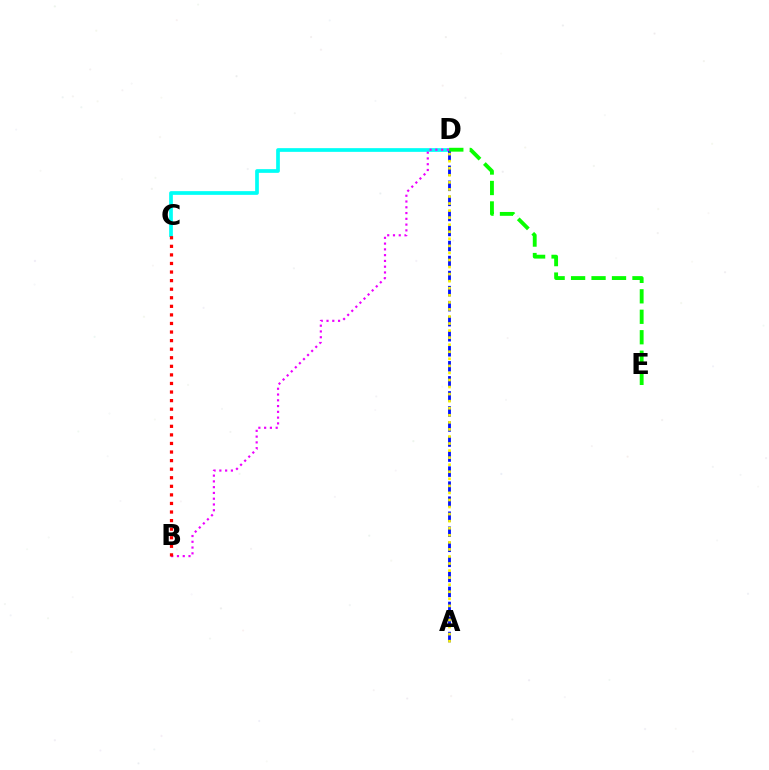{('C', 'D'): [{'color': '#00fff6', 'line_style': 'solid', 'thickness': 2.67}], ('A', 'D'): [{'color': '#0010ff', 'line_style': 'dashed', 'thickness': 2.04}, {'color': '#fcf500', 'line_style': 'dotted', 'thickness': 1.92}], ('D', 'E'): [{'color': '#08ff00', 'line_style': 'dashed', 'thickness': 2.78}], ('B', 'D'): [{'color': '#ee00ff', 'line_style': 'dotted', 'thickness': 1.57}], ('B', 'C'): [{'color': '#ff0000', 'line_style': 'dotted', 'thickness': 2.33}]}